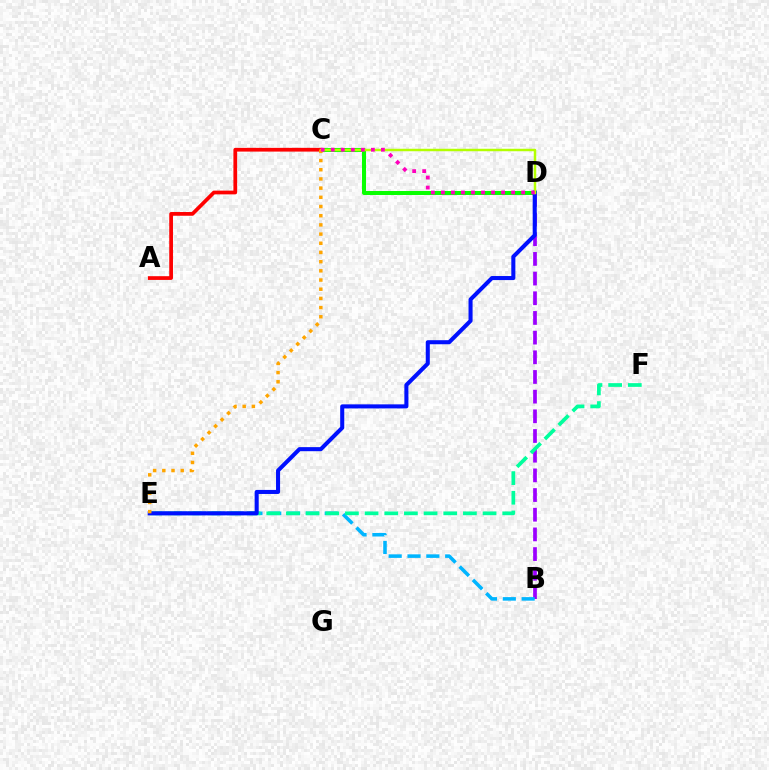{('C', 'D'): [{'color': '#08ff00', 'line_style': 'solid', 'thickness': 2.88}, {'color': '#b3ff00', 'line_style': 'solid', 'thickness': 1.79}, {'color': '#ff00bd', 'line_style': 'dotted', 'thickness': 2.72}], ('B', 'D'): [{'color': '#9b00ff', 'line_style': 'dashed', 'thickness': 2.67}], ('B', 'E'): [{'color': '#00b5ff', 'line_style': 'dashed', 'thickness': 2.56}], ('A', 'C'): [{'color': '#ff0000', 'line_style': 'solid', 'thickness': 2.69}], ('E', 'F'): [{'color': '#00ff9d', 'line_style': 'dashed', 'thickness': 2.67}], ('D', 'E'): [{'color': '#0010ff', 'line_style': 'solid', 'thickness': 2.92}], ('C', 'E'): [{'color': '#ffa500', 'line_style': 'dotted', 'thickness': 2.5}]}